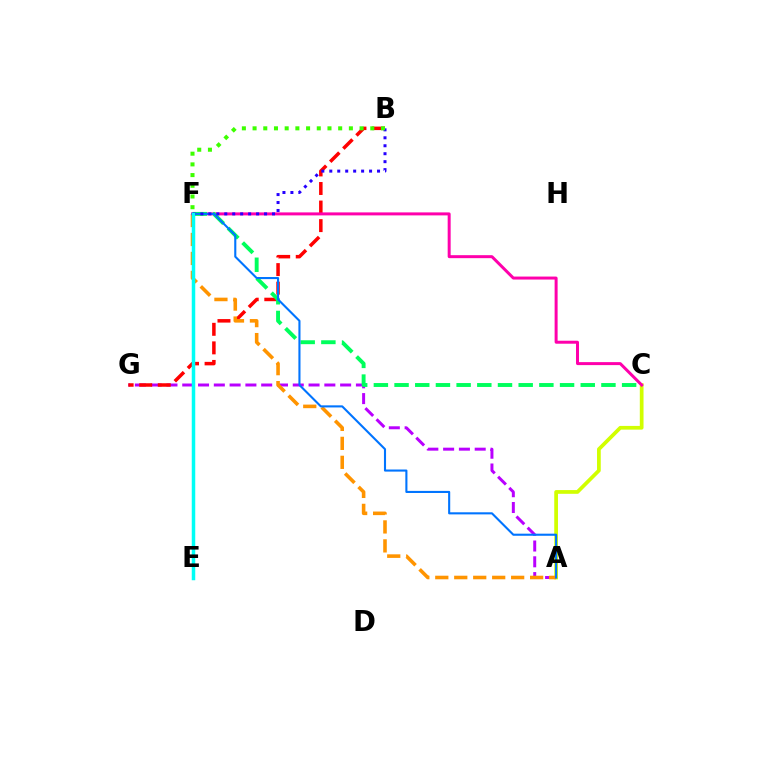{('A', 'G'): [{'color': '#b900ff', 'line_style': 'dashed', 'thickness': 2.14}], ('A', 'C'): [{'color': '#d1ff00', 'line_style': 'solid', 'thickness': 2.68}], ('B', 'G'): [{'color': '#ff0000', 'line_style': 'dashed', 'thickness': 2.52}], ('A', 'F'): [{'color': '#ff9400', 'line_style': 'dashed', 'thickness': 2.58}, {'color': '#0074ff', 'line_style': 'solid', 'thickness': 1.51}], ('C', 'F'): [{'color': '#ff00ac', 'line_style': 'solid', 'thickness': 2.15}, {'color': '#00ff5c', 'line_style': 'dashed', 'thickness': 2.81}], ('B', 'F'): [{'color': '#2500ff', 'line_style': 'dotted', 'thickness': 2.16}, {'color': '#3dff00', 'line_style': 'dotted', 'thickness': 2.91}], ('E', 'F'): [{'color': '#00fff6', 'line_style': 'solid', 'thickness': 2.51}]}